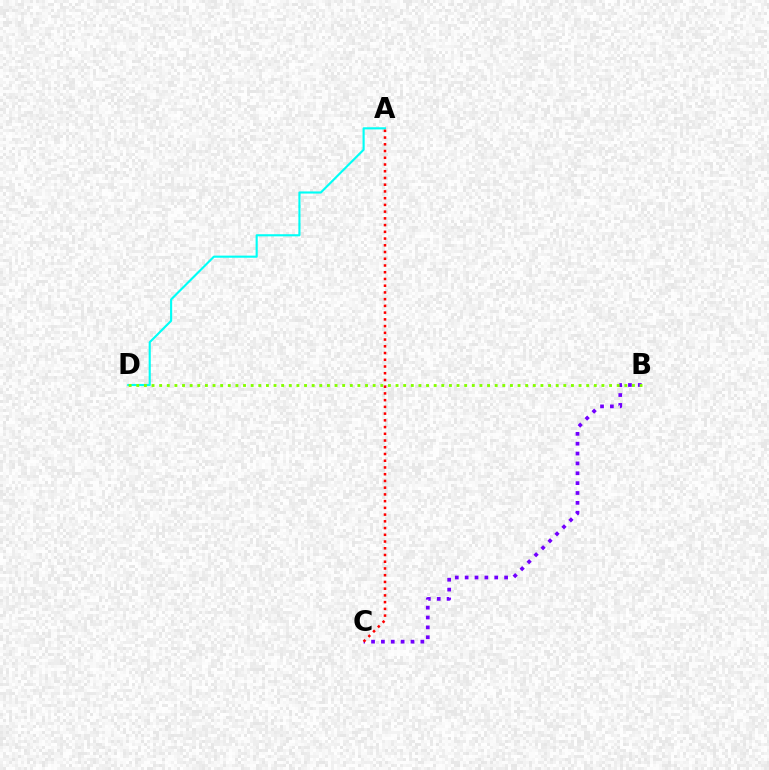{('A', 'D'): [{'color': '#00fff6', 'line_style': 'solid', 'thickness': 1.53}], ('B', 'C'): [{'color': '#7200ff', 'line_style': 'dotted', 'thickness': 2.68}], ('A', 'C'): [{'color': '#ff0000', 'line_style': 'dotted', 'thickness': 1.83}], ('B', 'D'): [{'color': '#84ff00', 'line_style': 'dotted', 'thickness': 2.07}]}